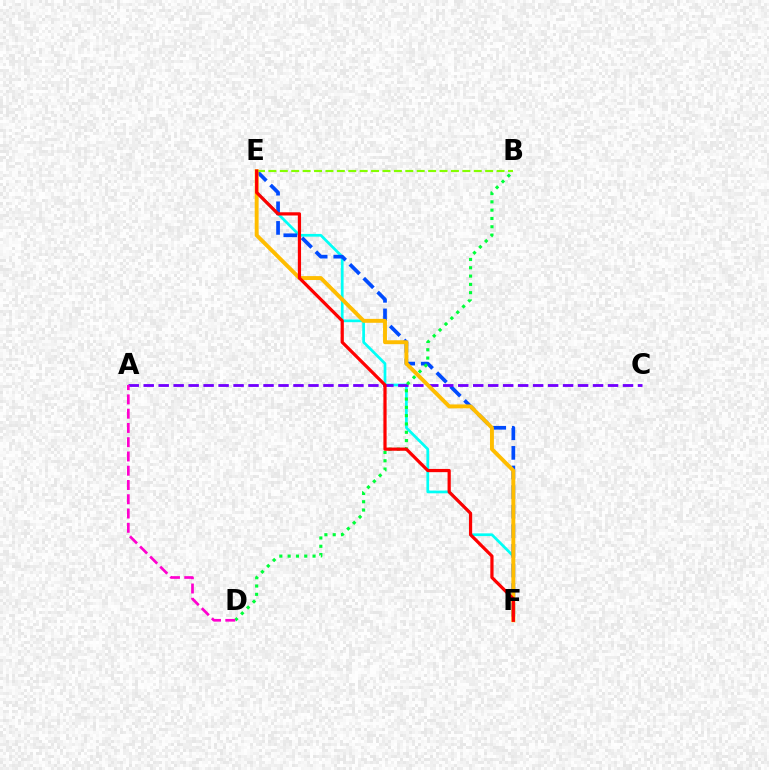{('E', 'F'): [{'color': '#00fff6', 'line_style': 'solid', 'thickness': 1.96}, {'color': '#004bff', 'line_style': 'dashed', 'thickness': 2.66}, {'color': '#ffbd00', 'line_style': 'solid', 'thickness': 2.82}, {'color': '#ff0000', 'line_style': 'solid', 'thickness': 2.32}], ('A', 'C'): [{'color': '#7200ff', 'line_style': 'dashed', 'thickness': 2.03}], ('B', 'D'): [{'color': '#00ff39', 'line_style': 'dotted', 'thickness': 2.26}], ('B', 'E'): [{'color': '#84ff00', 'line_style': 'dashed', 'thickness': 1.55}], ('A', 'D'): [{'color': '#ff00cf', 'line_style': 'dashed', 'thickness': 1.94}]}